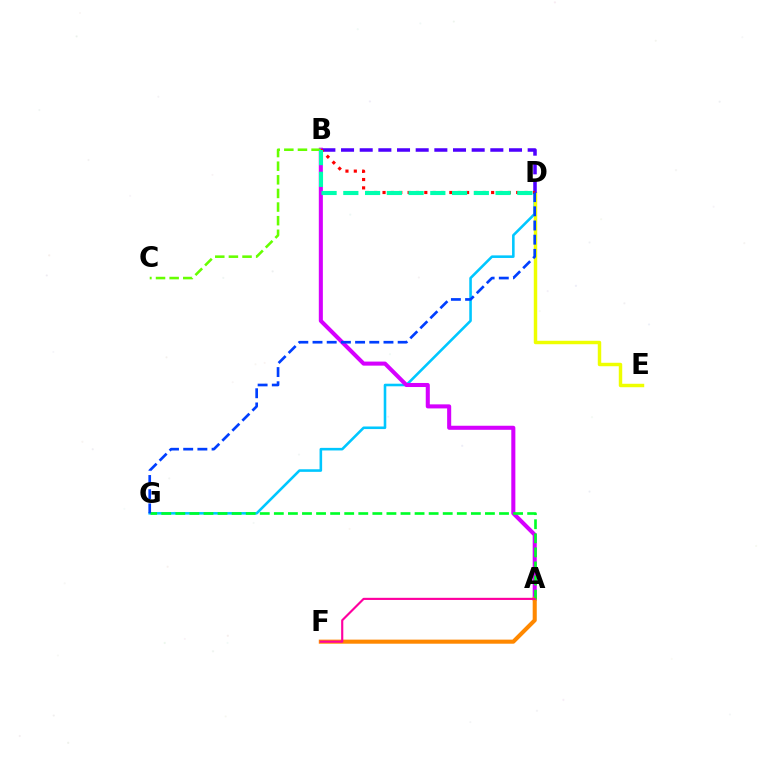{('D', 'G'): [{'color': '#00c7ff', 'line_style': 'solid', 'thickness': 1.86}, {'color': '#003fff', 'line_style': 'dashed', 'thickness': 1.93}], ('D', 'E'): [{'color': '#eeff00', 'line_style': 'solid', 'thickness': 2.49}], ('A', 'B'): [{'color': '#d600ff', 'line_style': 'solid', 'thickness': 2.92}], ('A', 'F'): [{'color': '#ff8800', 'line_style': 'solid', 'thickness': 2.94}, {'color': '#ff00a0', 'line_style': 'solid', 'thickness': 1.54}], ('A', 'G'): [{'color': '#00ff27', 'line_style': 'dashed', 'thickness': 1.91}], ('B', 'D'): [{'color': '#4f00ff', 'line_style': 'dashed', 'thickness': 2.54}, {'color': '#ff0000', 'line_style': 'dotted', 'thickness': 2.27}, {'color': '#00ffaf', 'line_style': 'dashed', 'thickness': 2.95}], ('B', 'C'): [{'color': '#66ff00', 'line_style': 'dashed', 'thickness': 1.85}]}